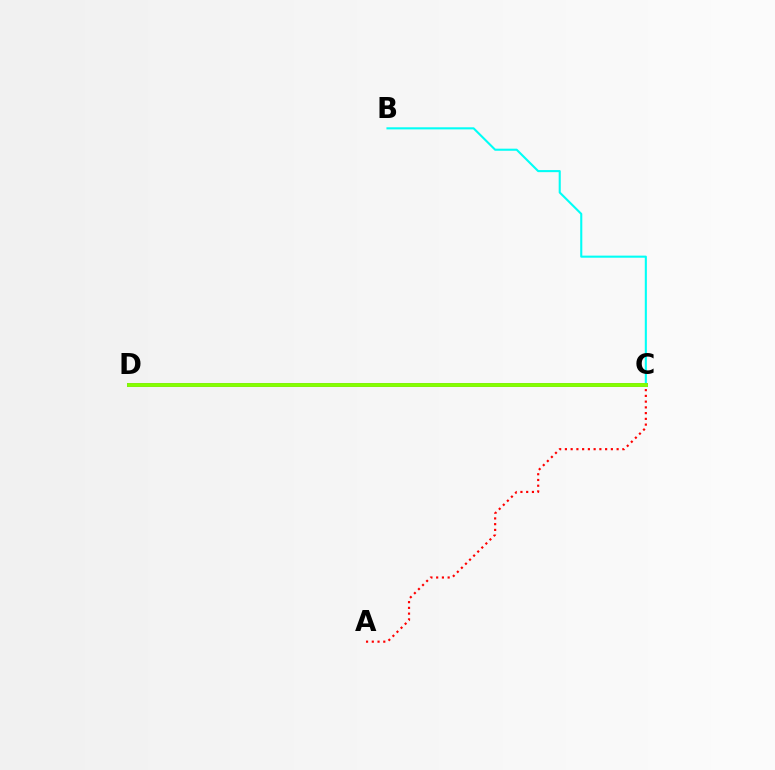{('A', 'C'): [{'color': '#ff0000', 'line_style': 'dotted', 'thickness': 1.56}], ('B', 'C'): [{'color': '#00fff6', 'line_style': 'solid', 'thickness': 1.51}], ('C', 'D'): [{'color': '#7200ff', 'line_style': 'solid', 'thickness': 2.86}, {'color': '#84ff00', 'line_style': 'solid', 'thickness': 2.81}]}